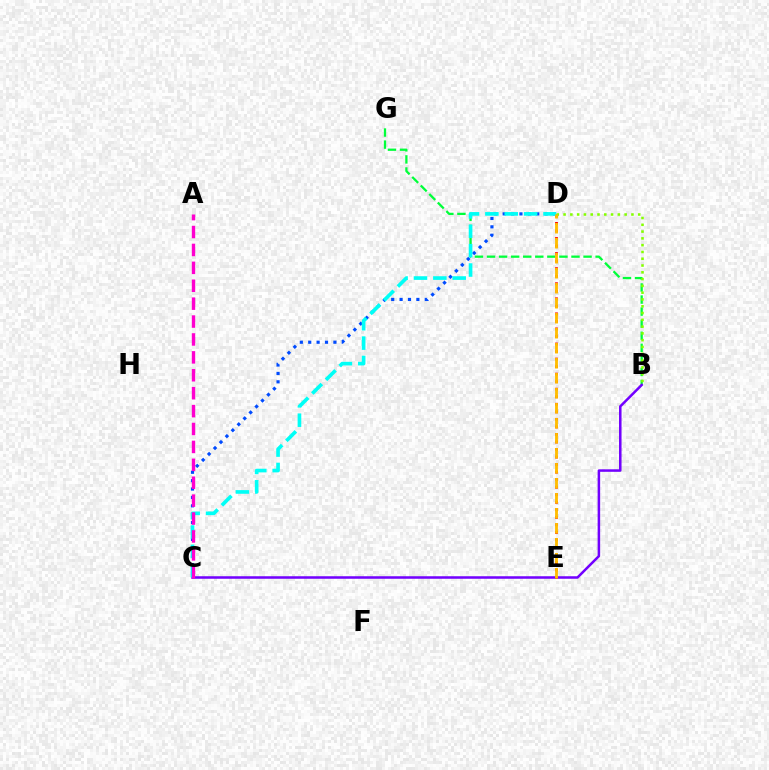{('B', 'G'): [{'color': '#00ff39', 'line_style': 'dashed', 'thickness': 1.64}], ('C', 'D'): [{'color': '#004bff', 'line_style': 'dotted', 'thickness': 2.28}, {'color': '#00fff6', 'line_style': 'dashed', 'thickness': 2.63}], ('B', 'C'): [{'color': '#7200ff', 'line_style': 'solid', 'thickness': 1.82}], ('D', 'E'): [{'color': '#ff0000', 'line_style': 'dotted', 'thickness': 2.05}, {'color': '#ffbd00', 'line_style': 'dashed', 'thickness': 2.04}], ('B', 'D'): [{'color': '#84ff00', 'line_style': 'dotted', 'thickness': 1.84}], ('A', 'C'): [{'color': '#ff00cf', 'line_style': 'dashed', 'thickness': 2.43}]}